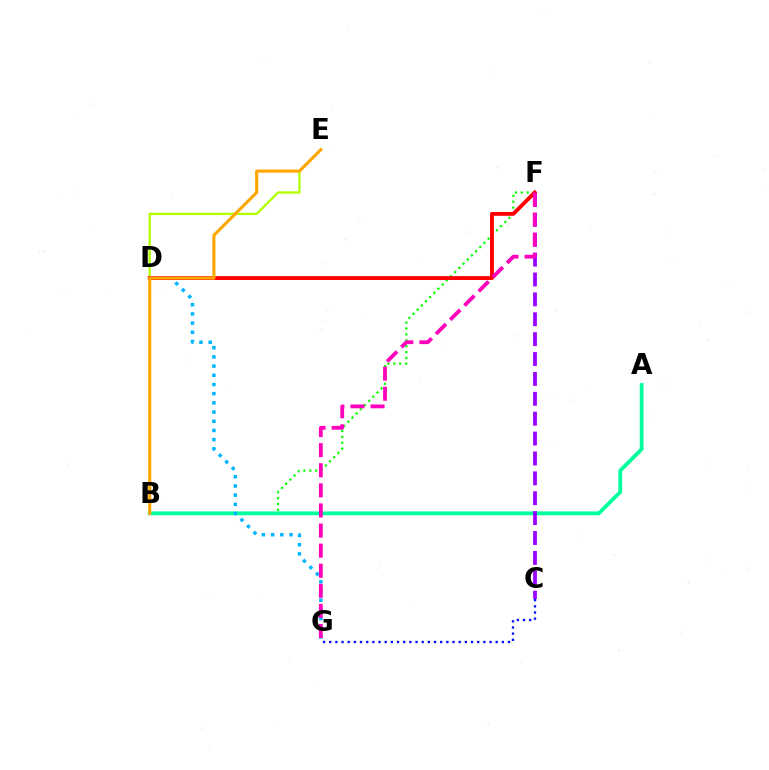{('B', 'F'): [{'color': '#08ff00', 'line_style': 'dotted', 'thickness': 1.6}], ('A', 'B'): [{'color': '#00ff9d', 'line_style': 'solid', 'thickness': 2.74}], ('D', 'E'): [{'color': '#b3ff00', 'line_style': 'solid', 'thickness': 1.69}], ('C', 'F'): [{'color': '#9b00ff', 'line_style': 'dashed', 'thickness': 2.7}], ('D', 'G'): [{'color': '#00b5ff', 'line_style': 'dotted', 'thickness': 2.5}], ('C', 'G'): [{'color': '#0010ff', 'line_style': 'dotted', 'thickness': 1.68}], ('D', 'F'): [{'color': '#ff0000', 'line_style': 'solid', 'thickness': 2.77}], ('F', 'G'): [{'color': '#ff00bd', 'line_style': 'dashed', 'thickness': 2.73}], ('B', 'E'): [{'color': '#ffa500', 'line_style': 'solid', 'thickness': 2.22}]}